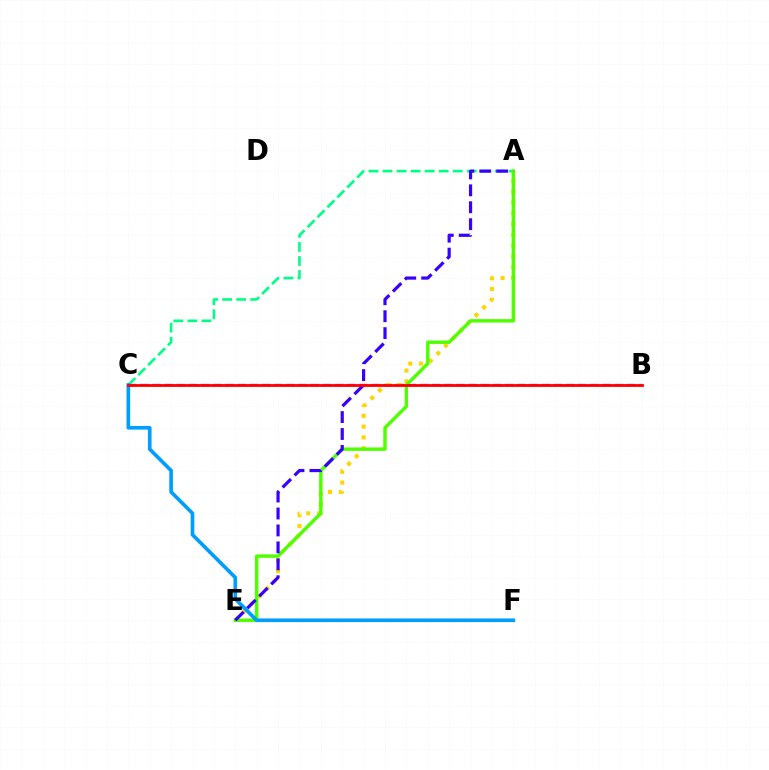{('B', 'C'): [{'color': '#ff00ed', 'line_style': 'dashed', 'thickness': 1.65}, {'color': '#ff0000', 'line_style': 'solid', 'thickness': 2.02}], ('A', 'E'): [{'color': '#ffd500', 'line_style': 'dotted', 'thickness': 2.93}, {'color': '#4fff00', 'line_style': 'solid', 'thickness': 2.45}, {'color': '#3700ff', 'line_style': 'dashed', 'thickness': 2.3}], ('A', 'C'): [{'color': '#00ff86', 'line_style': 'dashed', 'thickness': 1.91}], ('C', 'F'): [{'color': '#009eff', 'line_style': 'solid', 'thickness': 2.65}]}